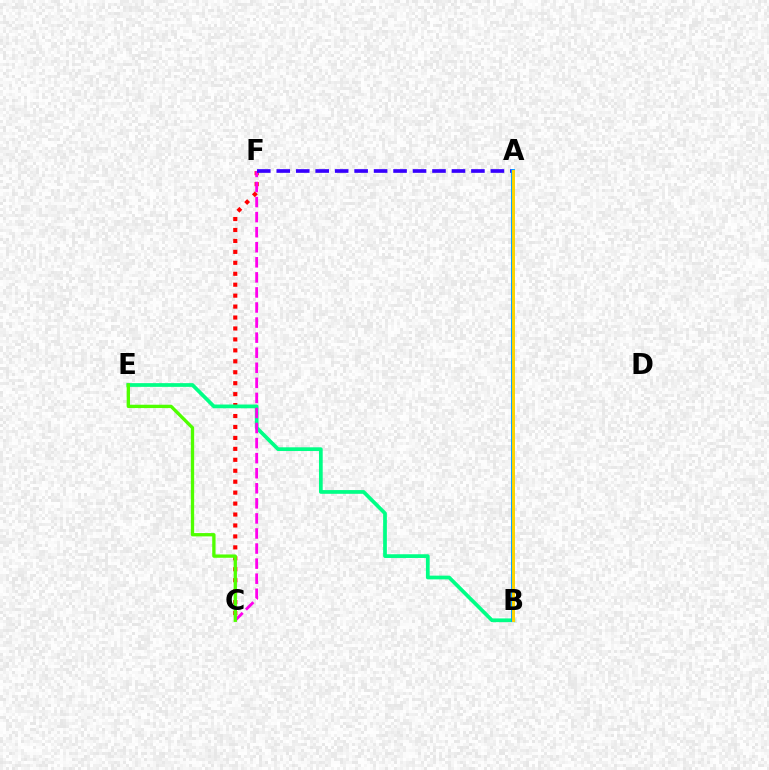{('C', 'F'): [{'color': '#ff0000', 'line_style': 'dotted', 'thickness': 2.97}, {'color': '#ff00ed', 'line_style': 'dashed', 'thickness': 2.05}], ('B', 'E'): [{'color': '#00ff86', 'line_style': 'solid', 'thickness': 2.68}], ('A', 'F'): [{'color': '#3700ff', 'line_style': 'dashed', 'thickness': 2.64}], ('C', 'E'): [{'color': '#4fff00', 'line_style': 'solid', 'thickness': 2.39}], ('A', 'B'): [{'color': '#009eff', 'line_style': 'solid', 'thickness': 2.78}, {'color': '#ffd500', 'line_style': 'solid', 'thickness': 2.11}]}